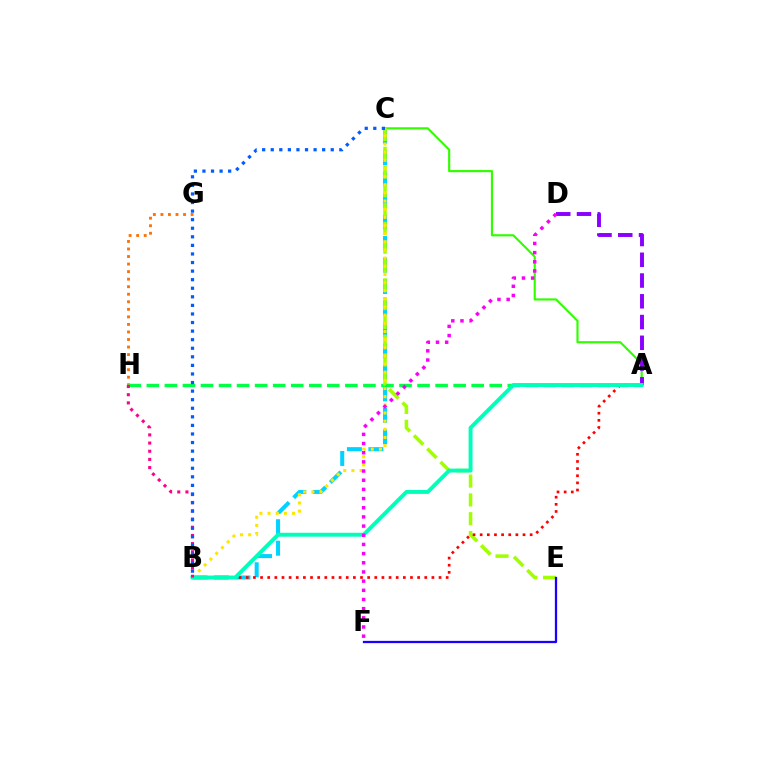{('G', 'H'): [{'color': '#ff7000', 'line_style': 'dotted', 'thickness': 2.05}], ('A', 'C'): [{'color': '#31ff00', 'line_style': 'solid', 'thickness': 1.55}], ('B', 'C'): [{'color': '#00d3ff', 'line_style': 'dashed', 'thickness': 2.92}, {'color': '#ffe600', 'line_style': 'dotted', 'thickness': 2.21}, {'color': '#005dff', 'line_style': 'dotted', 'thickness': 2.33}], ('A', 'H'): [{'color': '#00ff45', 'line_style': 'dashed', 'thickness': 2.45}], ('A', 'D'): [{'color': '#8a00ff', 'line_style': 'dashed', 'thickness': 2.82}], ('C', 'E'): [{'color': '#a2ff00', 'line_style': 'dashed', 'thickness': 2.55}], ('A', 'B'): [{'color': '#ff0000', 'line_style': 'dotted', 'thickness': 1.94}, {'color': '#00ffbb', 'line_style': 'solid', 'thickness': 2.82}], ('B', 'H'): [{'color': '#ff0088', 'line_style': 'dotted', 'thickness': 2.22}], ('E', 'F'): [{'color': '#1900ff', 'line_style': 'solid', 'thickness': 1.64}], ('D', 'F'): [{'color': '#fa00f9', 'line_style': 'dotted', 'thickness': 2.49}]}